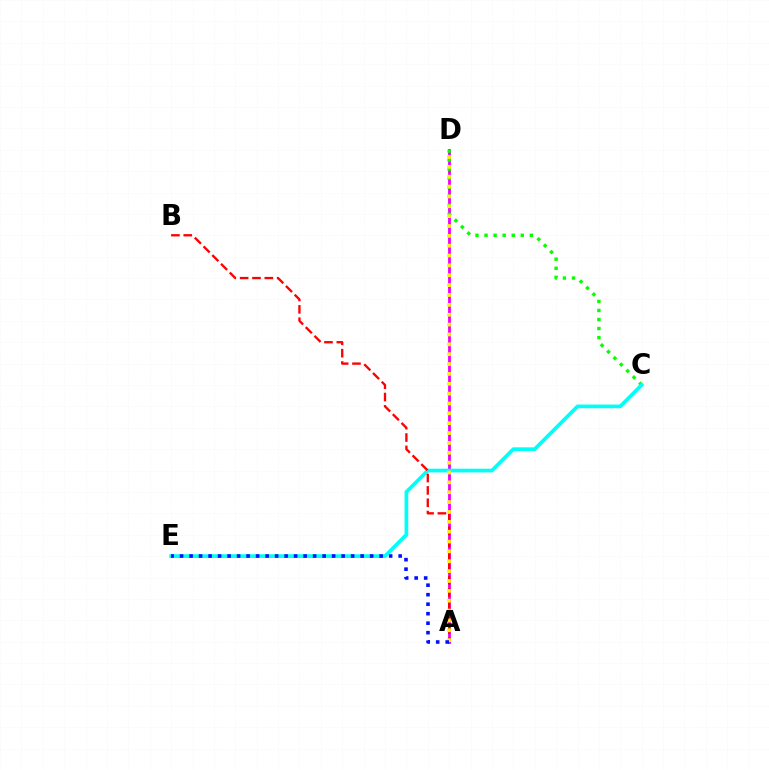{('A', 'D'): [{'color': '#ee00ff', 'line_style': 'solid', 'thickness': 2.03}, {'color': '#fcf500', 'line_style': 'dotted', 'thickness': 2.68}], ('C', 'D'): [{'color': '#08ff00', 'line_style': 'dotted', 'thickness': 2.46}], ('C', 'E'): [{'color': '#00fff6', 'line_style': 'solid', 'thickness': 2.67}], ('A', 'B'): [{'color': '#ff0000', 'line_style': 'dashed', 'thickness': 1.68}], ('A', 'E'): [{'color': '#0010ff', 'line_style': 'dotted', 'thickness': 2.58}]}